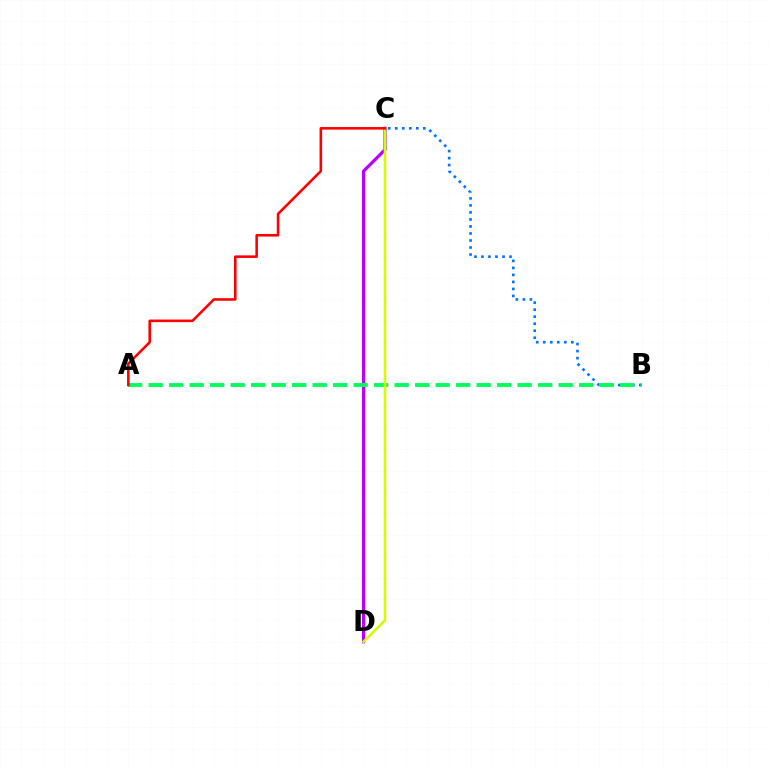{('B', 'C'): [{'color': '#0074ff', 'line_style': 'dotted', 'thickness': 1.91}], ('C', 'D'): [{'color': '#b900ff', 'line_style': 'solid', 'thickness': 2.34}, {'color': '#d1ff00', 'line_style': 'solid', 'thickness': 1.86}], ('A', 'B'): [{'color': '#00ff5c', 'line_style': 'dashed', 'thickness': 2.79}], ('A', 'C'): [{'color': '#ff0000', 'line_style': 'solid', 'thickness': 1.87}]}